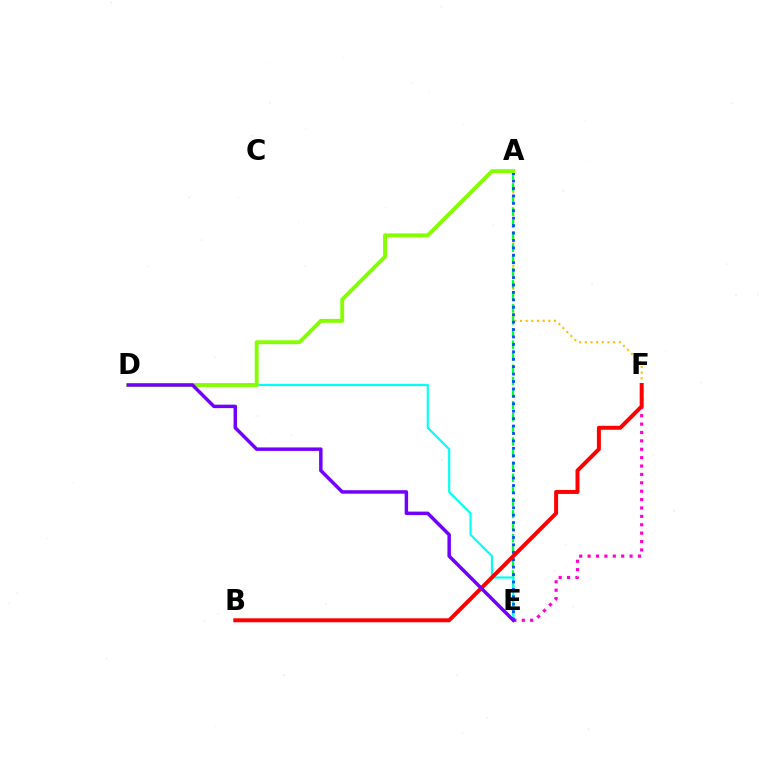{('A', 'F'): [{'color': '#ffbd00', 'line_style': 'dotted', 'thickness': 1.54}], ('A', 'E'): [{'color': '#00ff39', 'line_style': 'dashed', 'thickness': 1.64}, {'color': '#004bff', 'line_style': 'dotted', 'thickness': 2.02}], ('D', 'E'): [{'color': '#00fff6', 'line_style': 'solid', 'thickness': 1.56}, {'color': '#7200ff', 'line_style': 'solid', 'thickness': 2.5}], ('E', 'F'): [{'color': '#ff00cf', 'line_style': 'dotted', 'thickness': 2.28}], ('A', 'D'): [{'color': '#84ff00', 'line_style': 'solid', 'thickness': 2.78}], ('B', 'F'): [{'color': '#ff0000', 'line_style': 'solid', 'thickness': 2.86}]}